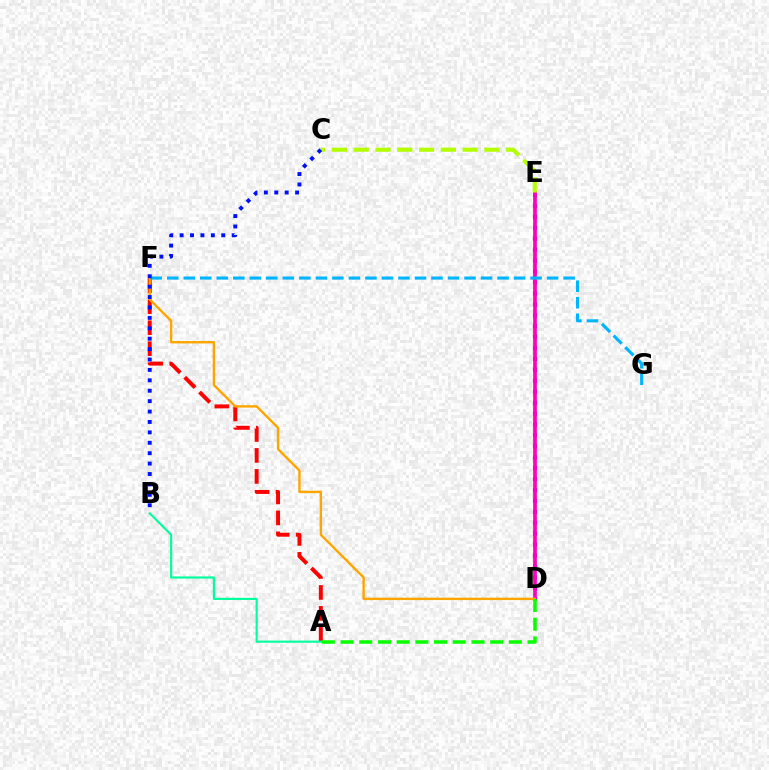{('D', 'E'): [{'color': '#9b00ff', 'line_style': 'dotted', 'thickness': 2.97}, {'color': '#ff00bd', 'line_style': 'solid', 'thickness': 2.66}], ('A', 'F'): [{'color': '#ff0000', 'line_style': 'dashed', 'thickness': 2.85}], ('A', 'B'): [{'color': '#00ff9d', 'line_style': 'solid', 'thickness': 1.54}], ('D', 'F'): [{'color': '#ffa500', 'line_style': 'solid', 'thickness': 1.73}], ('C', 'E'): [{'color': '#b3ff00', 'line_style': 'dashed', 'thickness': 2.96}], ('A', 'D'): [{'color': '#08ff00', 'line_style': 'dashed', 'thickness': 2.54}], ('F', 'G'): [{'color': '#00b5ff', 'line_style': 'dashed', 'thickness': 2.24}], ('B', 'C'): [{'color': '#0010ff', 'line_style': 'dotted', 'thickness': 2.83}]}